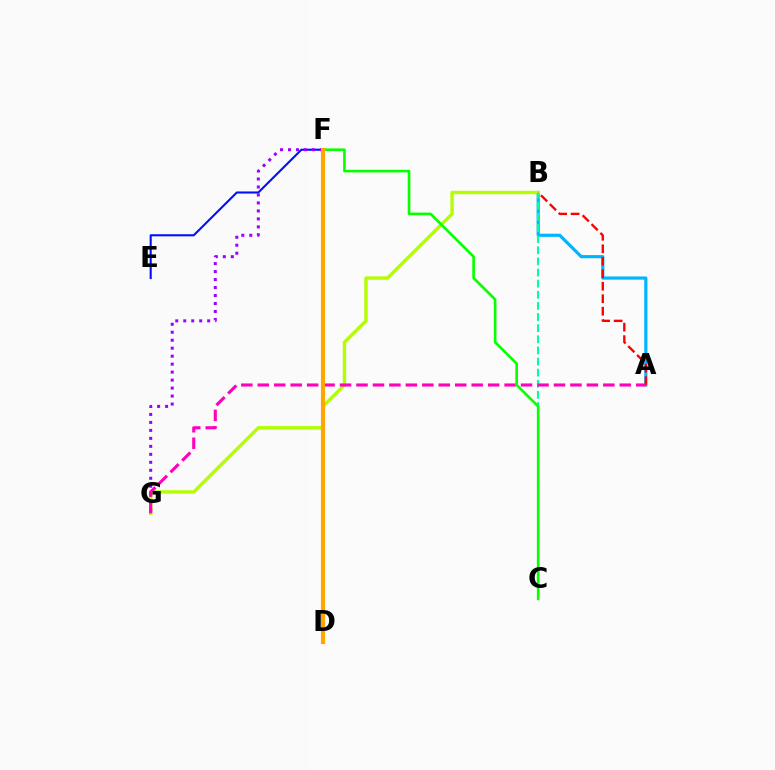{('A', 'B'): [{'color': '#00b5ff', 'line_style': 'solid', 'thickness': 2.29}, {'color': '#ff0000', 'line_style': 'dashed', 'thickness': 1.7}], ('E', 'F'): [{'color': '#0010ff', 'line_style': 'solid', 'thickness': 1.51}], ('B', 'G'): [{'color': '#b3ff00', 'line_style': 'solid', 'thickness': 2.44}], ('B', 'C'): [{'color': '#00ff9d', 'line_style': 'dashed', 'thickness': 1.51}], ('F', 'G'): [{'color': '#9b00ff', 'line_style': 'dotted', 'thickness': 2.17}], ('A', 'G'): [{'color': '#ff00bd', 'line_style': 'dashed', 'thickness': 2.24}], ('C', 'F'): [{'color': '#08ff00', 'line_style': 'solid', 'thickness': 1.89}], ('D', 'F'): [{'color': '#ffa500', 'line_style': 'solid', 'thickness': 2.99}]}